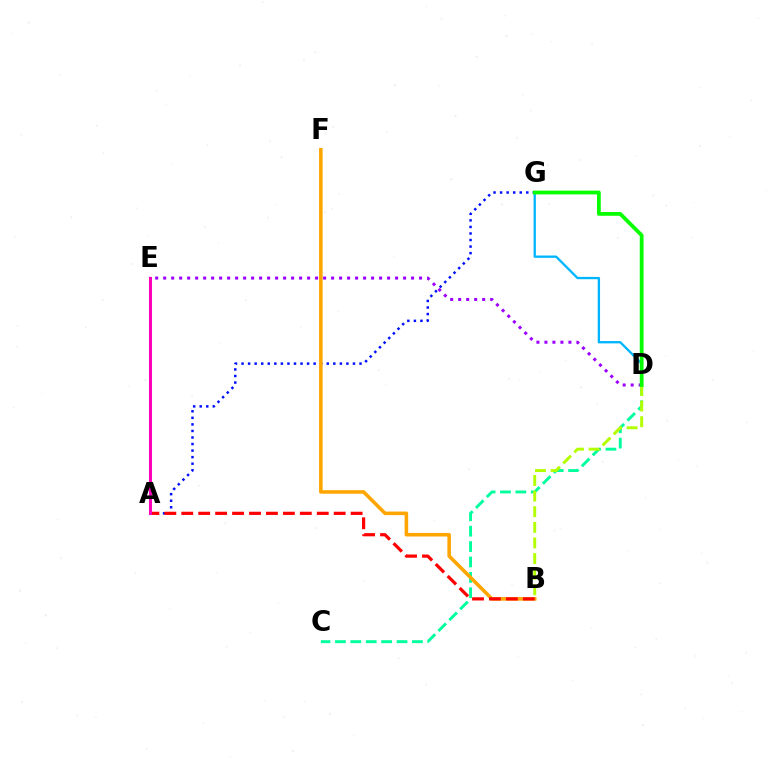{('A', 'G'): [{'color': '#0010ff', 'line_style': 'dotted', 'thickness': 1.78}], ('C', 'D'): [{'color': '#00ff9d', 'line_style': 'dashed', 'thickness': 2.09}], ('D', 'G'): [{'color': '#00b5ff', 'line_style': 'solid', 'thickness': 1.67}, {'color': '#08ff00', 'line_style': 'solid', 'thickness': 2.74}], ('B', 'F'): [{'color': '#ffa500', 'line_style': 'solid', 'thickness': 2.56}], ('A', 'B'): [{'color': '#ff0000', 'line_style': 'dashed', 'thickness': 2.3}], ('D', 'E'): [{'color': '#9b00ff', 'line_style': 'dotted', 'thickness': 2.17}], ('A', 'E'): [{'color': '#ff00bd', 'line_style': 'solid', 'thickness': 2.19}], ('B', 'D'): [{'color': '#b3ff00', 'line_style': 'dashed', 'thickness': 2.12}]}